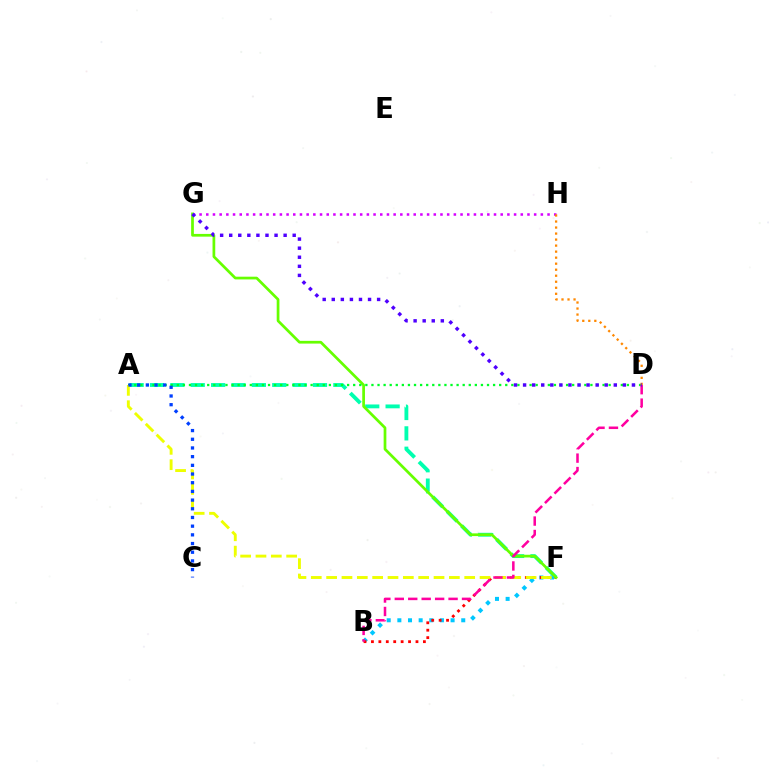{('A', 'F'): [{'color': '#00ffaf', 'line_style': 'dashed', 'thickness': 2.77}, {'color': '#eeff00', 'line_style': 'dashed', 'thickness': 2.08}], ('B', 'F'): [{'color': '#00c7ff', 'line_style': 'dotted', 'thickness': 2.89}, {'color': '#ff0000', 'line_style': 'dotted', 'thickness': 2.02}], ('F', 'G'): [{'color': '#66ff00', 'line_style': 'solid', 'thickness': 1.96}], ('G', 'H'): [{'color': '#d600ff', 'line_style': 'dotted', 'thickness': 1.82}], ('A', 'D'): [{'color': '#00ff27', 'line_style': 'dotted', 'thickness': 1.65}], ('B', 'D'): [{'color': '#ff00a0', 'line_style': 'dashed', 'thickness': 1.83}], ('A', 'C'): [{'color': '#003fff', 'line_style': 'dotted', 'thickness': 2.36}], ('D', 'H'): [{'color': '#ff8800', 'line_style': 'dotted', 'thickness': 1.64}], ('D', 'G'): [{'color': '#4f00ff', 'line_style': 'dotted', 'thickness': 2.46}]}